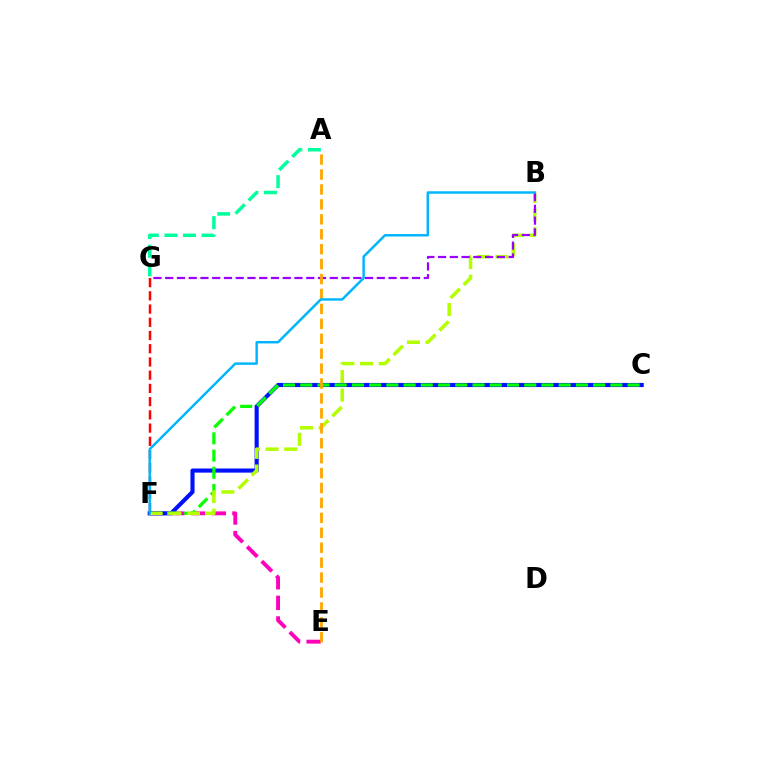{('E', 'F'): [{'color': '#ff00bd', 'line_style': 'dashed', 'thickness': 2.8}], ('C', 'F'): [{'color': '#0010ff', 'line_style': 'solid', 'thickness': 2.97}, {'color': '#08ff00', 'line_style': 'dashed', 'thickness': 2.34}], ('B', 'F'): [{'color': '#b3ff00', 'line_style': 'dashed', 'thickness': 2.53}, {'color': '#00b5ff', 'line_style': 'solid', 'thickness': 1.77}], ('B', 'G'): [{'color': '#9b00ff', 'line_style': 'dashed', 'thickness': 1.6}], ('F', 'G'): [{'color': '#ff0000', 'line_style': 'dashed', 'thickness': 1.8}], ('A', 'G'): [{'color': '#00ff9d', 'line_style': 'dashed', 'thickness': 2.52}], ('A', 'E'): [{'color': '#ffa500', 'line_style': 'dashed', 'thickness': 2.03}]}